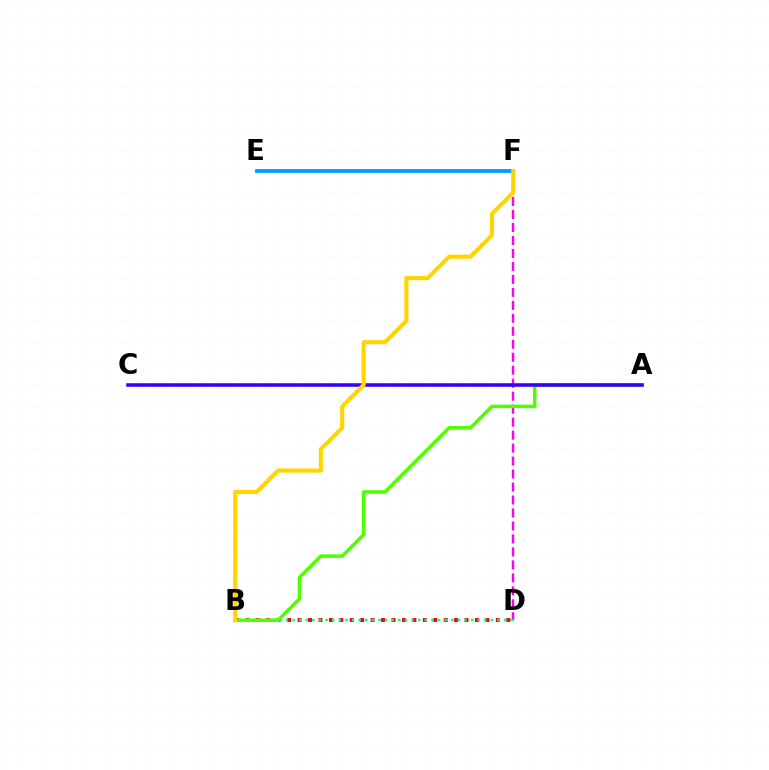{('E', 'F'): [{'color': '#009eff', 'line_style': 'solid', 'thickness': 2.73}], ('B', 'D'): [{'color': '#ff0000', 'line_style': 'dotted', 'thickness': 2.84}, {'color': '#00ff86', 'line_style': 'dotted', 'thickness': 1.8}], ('D', 'F'): [{'color': '#ff00ed', 'line_style': 'dashed', 'thickness': 1.76}], ('A', 'B'): [{'color': '#4fff00', 'line_style': 'solid', 'thickness': 2.52}], ('A', 'C'): [{'color': '#3700ff', 'line_style': 'solid', 'thickness': 2.55}], ('B', 'F'): [{'color': '#ffd500', 'line_style': 'solid', 'thickness': 2.97}]}